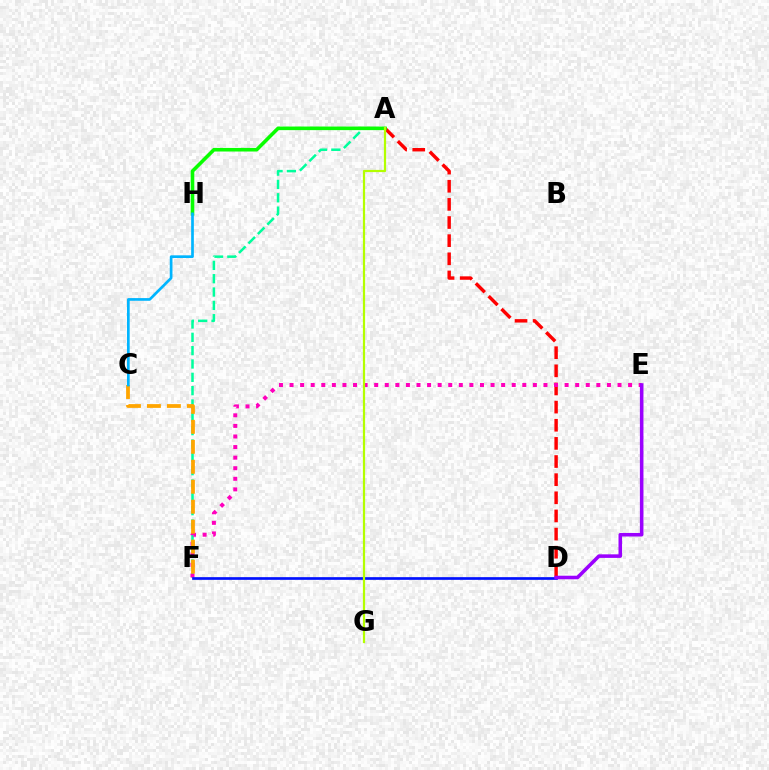{('A', 'F'): [{'color': '#00ff9d', 'line_style': 'dashed', 'thickness': 1.81}], ('A', 'D'): [{'color': '#ff0000', 'line_style': 'dashed', 'thickness': 2.46}], ('E', 'F'): [{'color': '#ff00bd', 'line_style': 'dotted', 'thickness': 2.87}], ('C', 'F'): [{'color': '#ffa500', 'line_style': 'dashed', 'thickness': 2.71}], ('D', 'F'): [{'color': '#0010ff', 'line_style': 'solid', 'thickness': 1.94}], ('A', 'H'): [{'color': '#08ff00', 'line_style': 'solid', 'thickness': 2.58}], ('C', 'H'): [{'color': '#00b5ff', 'line_style': 'solid', 'thickness': 1.94}], ('A', 'G'): [{'color': '#b3ff00', 'line_style': 'solid', 'thickness': 1.59}], ('D', 'E'): [{'color': '#9b00ff', 'line_style': 'solid', 'thickness': 2.56}]}